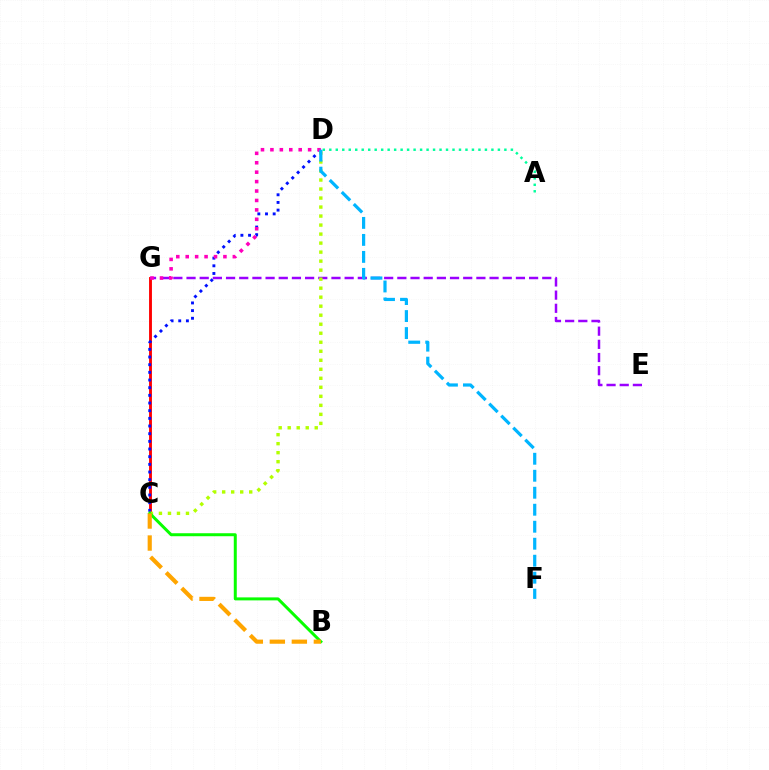{('C', 'G'): [{'color': '#ff0000', 'line_style': 'solid', 'thickness': 2.07}], ('C', 'D'): [{'color': '#0010ff', 'line_style': 'dotted', 'thickness': 2.08}, {'color': '#b3ff00', 'line_style': 'dotted', 'thickness': 2.45}], ('E', 'G'): [{'color': '#9b00ff', 'line_style': 'dashed', 'thickness': 1.79}], ('D', 'G'): [{'color': '#ff00bd', 'line_style': 'dotted', 'thickness': 2.56}], ('B', 'C'): [{'color': '#08ff00', 'line_style': 'solid', 'thickness': 2.16}, {'color': '#ffa500', 'line_style': 'dashed', 'thickness': 2.99}], ('A', 'D'): [{'color': '#00ff9d', 'line_style': 'dotted', 'thickness': 1.76}], ('D', 'F'): [{'color': '#00b5ff', 'line_style': 'dashed', 'thickness': 2.31}]}